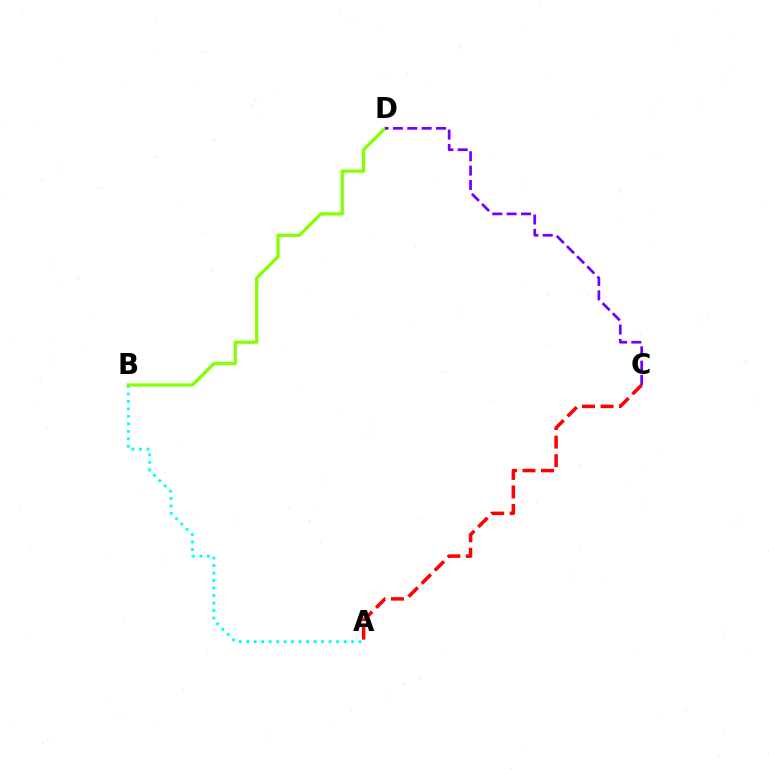{('A', 'C'): [{'color': '#ff0000', 'line_style': 'dashed', 'thickness': 2.52}], ('A', 'B'): [{'color': '#00fff6', 'line_style': 'dotted', 'thickness': 2.03}], ('B', 'D'): [{'color': '#84ff00', 'line_style': 'solid', 'thickness': 2.35}], ('C', 'D'): [{'color': '#7200ff', 'line_style': 'dashed', 'thickness': 1.95}]}